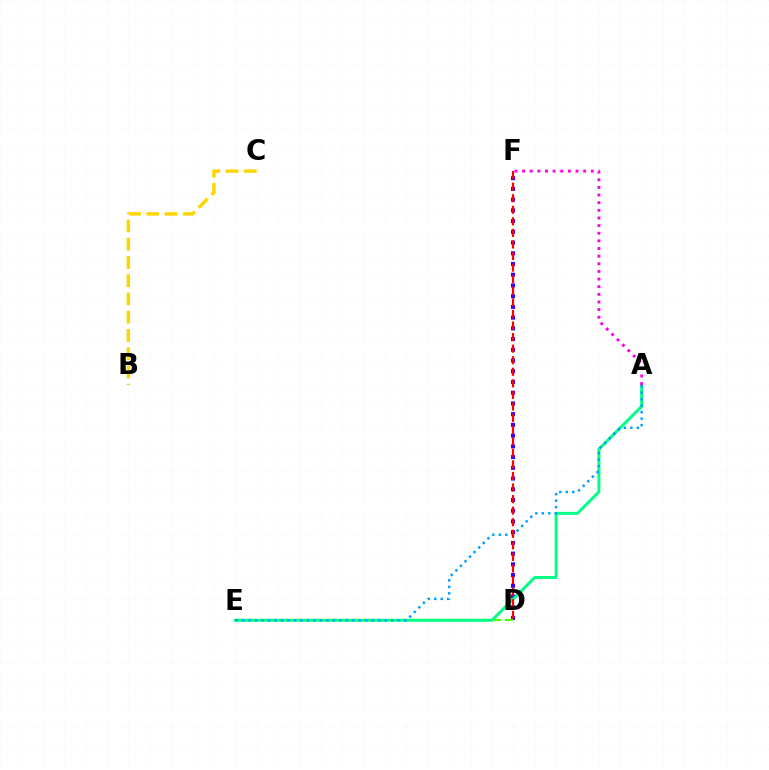{('D', 'F'): [{'color': '#3700ff', 'line_style': 'dotted', 'thickness': 2.91}, {'color': '#ff0000', 'line_style': 'dashed', 'thickness': 1.57}], ('D', 'E'): [{'color': '#4fff00', 'line_style': 'dashed', 'thickness': 1.59}], ('B', 'C'): [{'color': '#ffd500', 'line_style': 'dashed', 'thickness': 2.48}], ('A', 'E'): [{'color': '#00ff86', 'line_style': 'solid', 'thickness': 2.14}, {'color': '#009eff', 'line_style': 'dotted', 'thickness': 1.76}], ('A', 'F'): [{'color': '#ff00ed', 'line_style': 'dotted', 'thickness': 2.08}]}